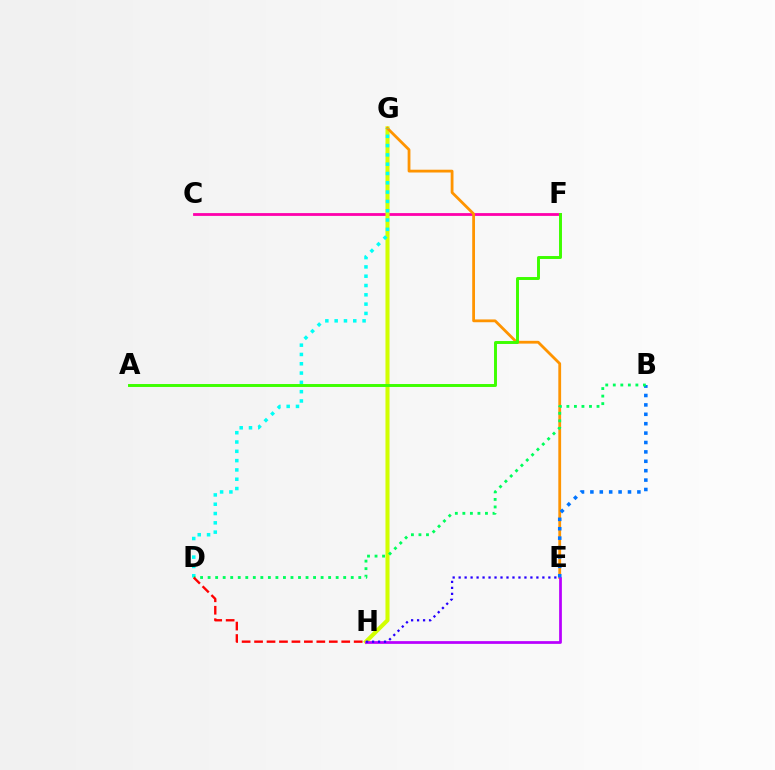{('C', 'F'): [{'color': '#ff00ac', 'line_style': 'solid', 'thickness': 2.01}], ('G', 'H'): [{'color': '#d1ff00', 'line_style': 'solid', 'thickness': 2.93}], ('E', 'G'): [{'color': '#ff9400', 'line_style': 'solid', 'thickness': 2.01}], ('D', 'G'): [{'color': '#00fff6', 'line_style': 'dotted', 'thickness': 2.53}], ('E', 'H'): [{'color': '#b900ff', 'line_style': 'solid', 'thickness': 1.97}, {'color': '#2500ff', 'line_style': 'dotted', 'thickness': 1.62}], ('B', 'E'): [{'color': '#0074ff', 'line_style': 'dotted', 'thickness': 2.55}], ('A', 'F'): [{'color': '#3dff00', 'line_style': 'solid', 'thickness': 2.12}], ('B', 'D'): [{'color': '#00ff5c', 'line_style': 'dotted', 'thickness': 2.05}], ('D', 'H'): [{'color': '#ff0000', 'line_style': 'dashed', 'thickness': 1.69}]}